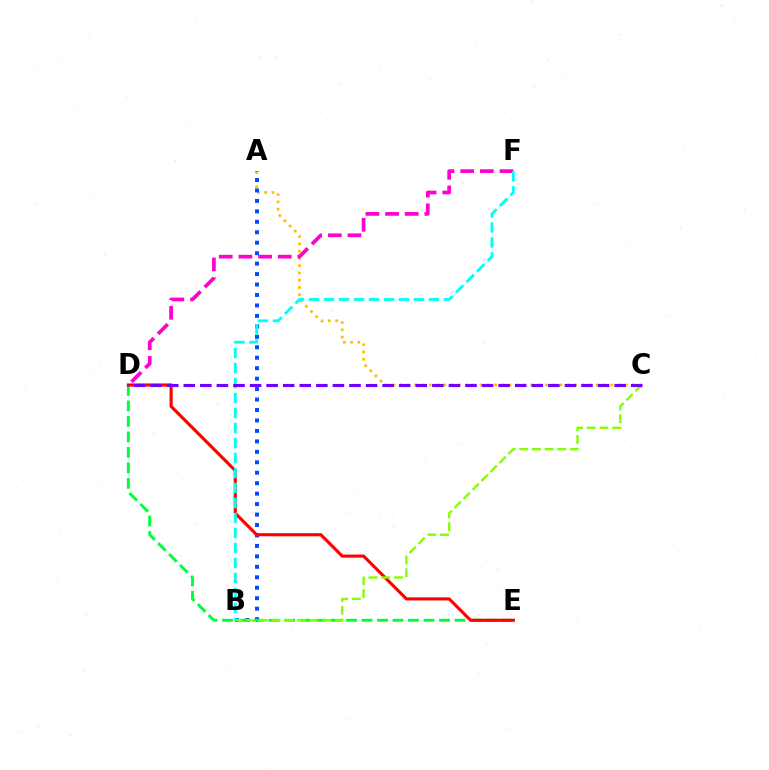{('A', 'C'): [{'color': '#ffbd00', 'line_style': 'dotted', 'thickness': 1.97}], ('D', 'F'): [{'color': '#ff00cf', 'line_style': 'dashed', 'thickness': 2.67}], ('A', 'B'): [{'color': '#004bff', 'line_style': 'dotted', 'thickness': 2.84}], ('D', 'E'): [{'color': '#00ff39', 'line_style': 'dashed', 'thickness': 2.11}, {'color': '#ff0000', 'line_style': 'solid', 'thickness': 2.24}], ('B', 'C'): [{'color': '#84ff00', 'line_style': 'dashed', 'thickness': 1.73}], ('B', 'F'): [{'color': '#00fff6', 'line_style': 'dashed', 'thickness': 2.04}], ('C', 'D'): [{'color': '#7200ff', 'line_style': 'dashed', 'thickness': 2.25}]}